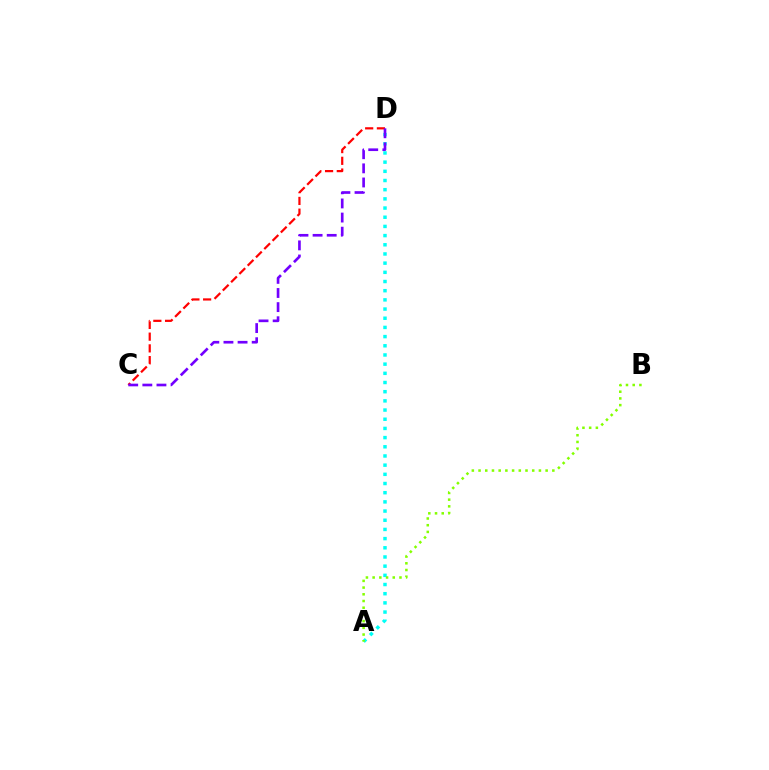{('A', 'D'): [{'color': '#00fff6', 'line_style': 'dotted', 'thickness': 2.49}], ('C', 'D'): [{'color': '#ff0000', 'line_style': 'dashed', 'thickness': 1.59}, {'color': '#7200ff', 'line_style': 'dashed', 'thickness': 1.92}], ('A', 'B'): [{'color': '#84ff00', 'line_style': 'dotted', 'thickness': 1.82}]}